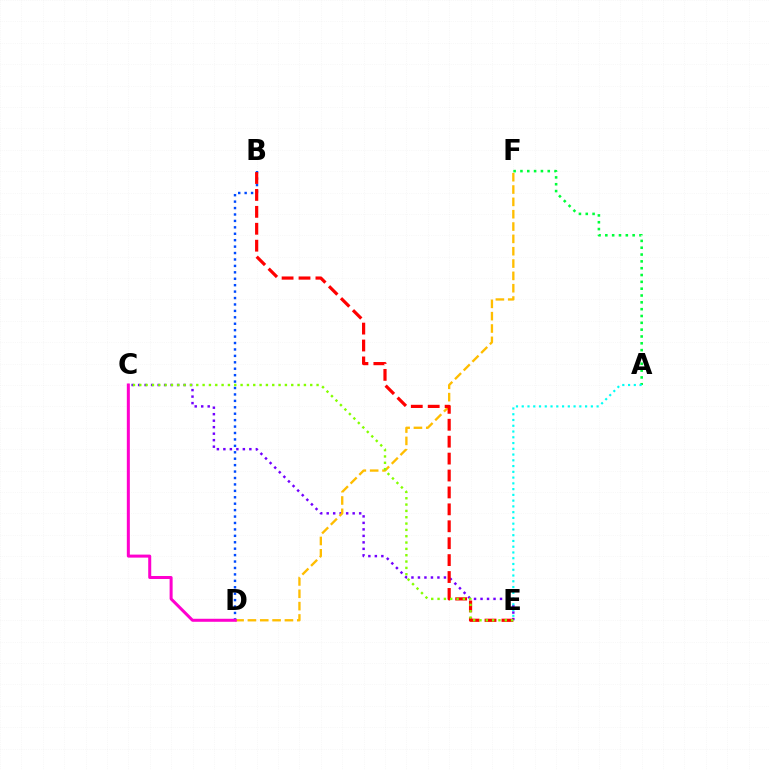{('C', 'E'): [{'color': '#7200ff', 'line_style': 'dotted', 'thickness': 1.76}, {'color': '#84ff00', 'line_style': 'dotted', 'thickness': 1.72}], ('D', 'F'): [{'color': '#ffbd00', 'line_style': 'dashed', 'thickness': 1.68}], ('B', 'D'): [{'color': '#004bff', 'line_style': 'dotted', 'thickness': 1.75}], ('B', 'E'): [{'color': '#ff0000', 'line_style': 'dashed', 'thickness': 2.3}], ('A', 'F'): [{'color': '#00ff39', 'line_style': 'dotted', 'thickness': 1.85}], ('C', 'D'): [{'color': '#ff00cf', 'line_style': 'solid', 'thickness': 2.17}], ('A', 'E'): [{'color': '#00fff6', 'line_style': 'dotted', 'thickness': 1.56}]}